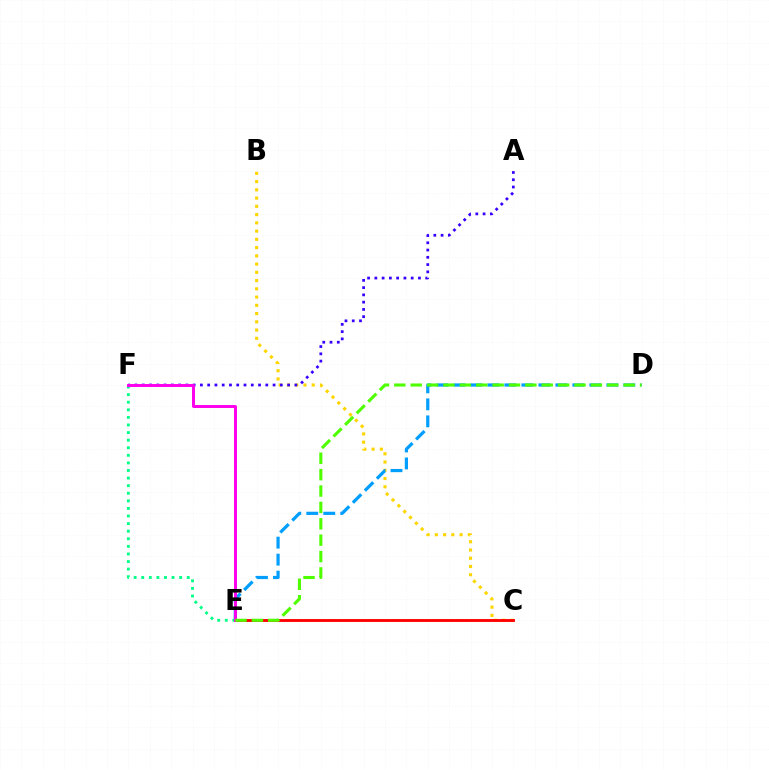{('B', 'C'): [{'color': '#ffd500', 'line_style': 'dotted', 'thickness': 2.24}], ('D', 'E'): [{'color': '#009eff', 'line_style': 'dashed', 'thickness': 2.31}, {'color': '#4fff00', 'line_style': 'dashed', 'thickness': 2.23}], ('E', 'F'): [{'color': '#00ff86', 'line_style': 'dotted', 'thickness': 2.06}, {'color': '#ff00ed', 'line_style': 'solid', 'thickness': 2.13}], ('A', 'F'): [{'color': '#3700ff', 'line_style': 'dotted', 'thickness': 1.97}], ('C', 'E'): [{'color': '#ff0000', 'line_style': 'solid', 'thickness': 2.07}]}